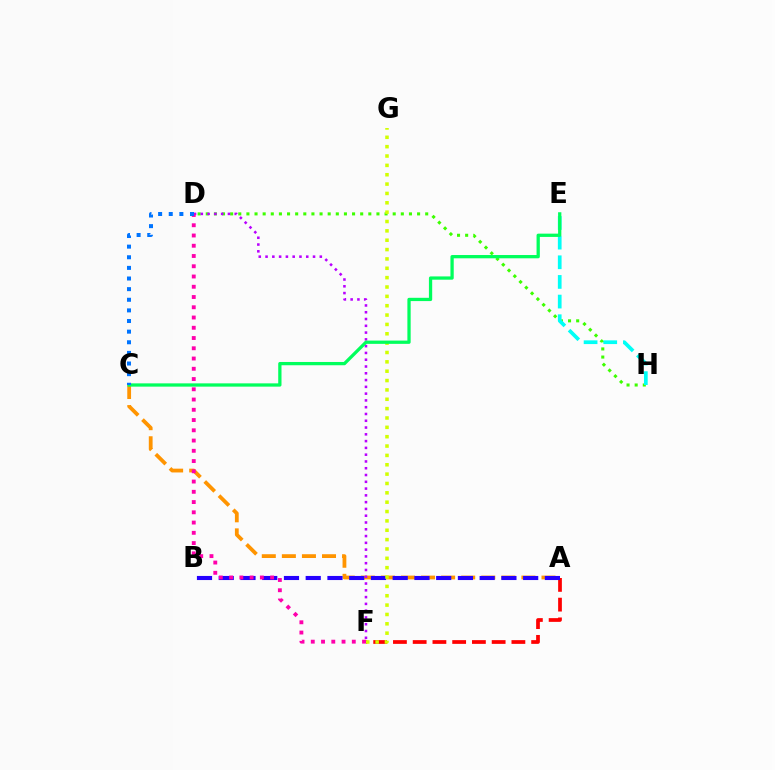{('A', 'F'): [{'color': '#ff0000', 'line_style': 'dashed', 'thickness': 2.68}], ('D', 'H'): [{'color': '#3dff00', 'line_style': 'dotted', 'thickness': 2.21}], ('A', 'C'): [{'color': '#ff9400', 'line_style': 'dashed', 'thickness': 2.73}], ('E', 'H'): [{'color': '#00fff6', 'line_style': 'dashed', 'thickness': 2.67}], ('D', 'F'): [{'color': '#b900ff', 'line_style': 'dotted', 'thickness': 1.84}, {'color': '#ff00ac', 'line_style': 'dotted', 'thickness': 2.79}], ('A', 'B'): [{'color': '#2500ff', 'line_style': 'dashed', 'thickness': 2.95}], ('F', 'G'): [{'color': '#d1ff00', 'line_style': 'dotted', 'thickness': 2.54}], ('C', 'E'): [{'color': '#00ff5c', 'line_style': 'solid', 'thickness': 2.36}], ('C', 'D'): [{'color': '#0074ff', 'line_style': 'dotted', 'thickness': 2.89}]}